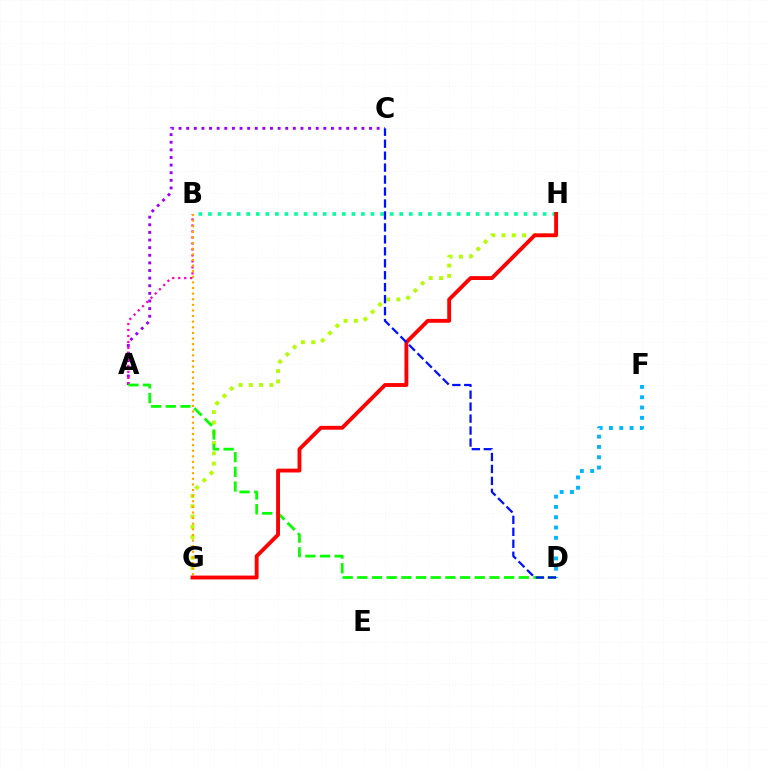{('G', 'H'): [{'color': '#b3ff00', 'line_style': 'dotted', 'thickness': 2.8}, {'color': '#ff0000', 'line_style': 'solid', 'thickness': 2.78}], ('A', 'C'): [{'color': '#9b00ff', 'line_style': 'dotted', 'thickness': 2.07}], ('D', 'F'): [{'color': '#00b5ff', 'line_style': 'dotted', 'thickness': 2.8}], ('A', 'B'): [{'color': '#ff00bd', 'line_style': 'dotted', 'thickness': 1.63}], ('A', 'D'): [{'color': '#08ff00', 'line_style': 'dashed', 'thickness': 1.99}], ('B', 'H'): [{'color': '#00ff9d', 'line_style': 'dotted', 'thickness': 2.6}], ('B', 'G'): [{'color': '#ffa500', 'line_style': 'dotted', 'thickness': 1.52}], ('C', 'D'): [{'color': '#0010ff', 'line_style': 'dashed', 'thickness': 1.62}]}